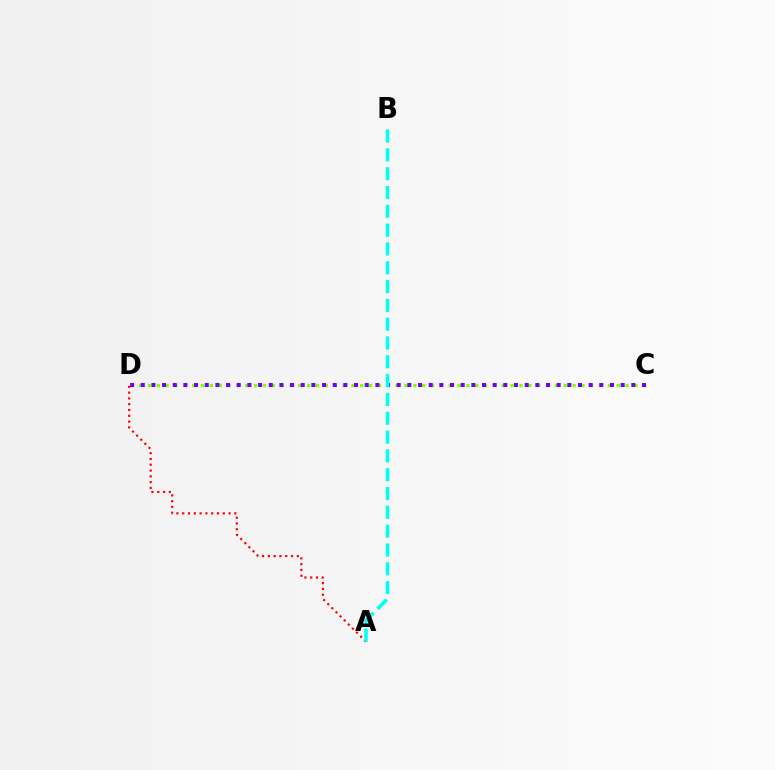{('C', 'D'): [{'color': '#84ff00', 'line_style': 'dotted', 'thickness': 2.4}, {'color': '#7200ff', 'line_style': 'dotted', 'thickness': 2.9}], ('A', 'D'): [{'color': '#ff0000', 'line_style': 'dotted', 'thickness': 1.57}], ('A', 'B'): [{'color': '#00fff6', 'line_style': 'dashed', 'thickness': 2.56}]}